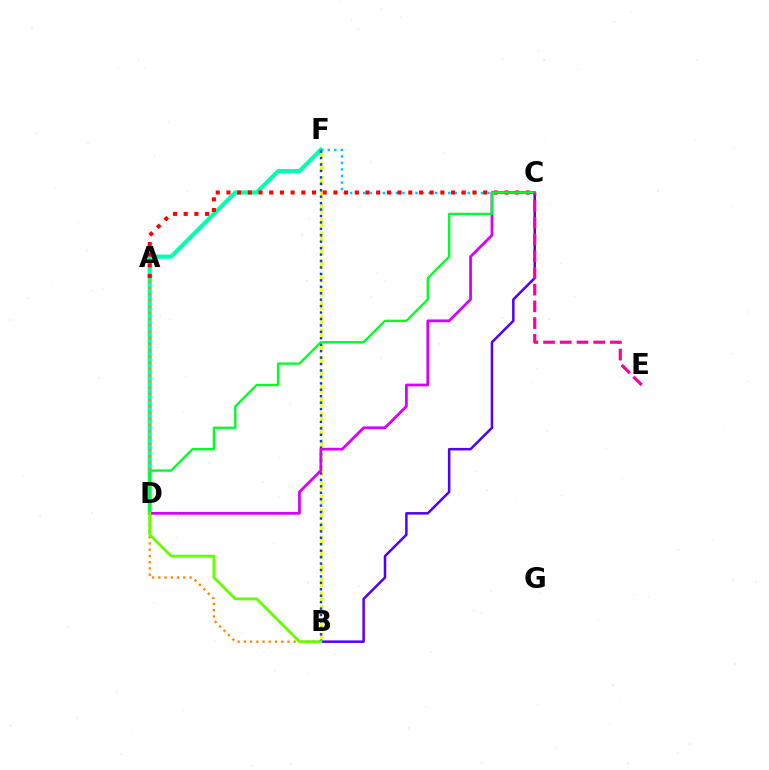{('B', 'F'): [{'color': '#eeff00', 'line_style': 'dashed', 'thickness': 1.88}, {'color': '#003fff', 'line_style': 'dotted', 'thickness': 1.75}], ('D', 'F'): [{'color': '#00ffaf', 'line_style': 'solid', 'thickness': 2.98}], ('C', 'F'): [{'color': '#00c7ff', 'line_style': 'dotted', 'thickness': 1.78}], ('A', 'C'): [{'color': '#ff0000', 'line_style': 'dotted', 'thickness': 2.91}], ('B', 'C'): [{'color': '#4f00ff', 'line_style': 'solid', 'thickness': 1.8}], ('A', 'B'): [{'color': '#ff8800', 'line_style': 'dotted', 'thickness': 1.69}], ('C', 'D'): [{'color': '#d600ff', 'line_style': 'solid', 'thickness': 1.99}, {'color': '#00ff27', 'line_style': 'solid', 'thickness': 1.68}], ('C', 'E'): [{'color': '#ff00a0', 'line_style': 'dashed', 'thickness': 2.27}], ('B', 'D'): [{'color': '#66ff00', 'line_style': 'solid', 'thickness': 2.02}]}